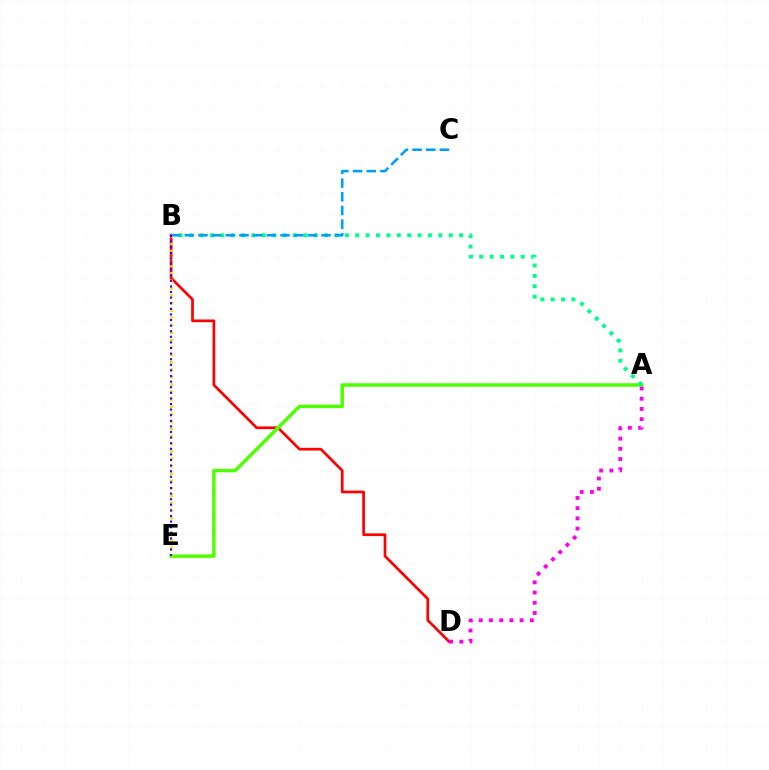{('B', 'D'): [{'color': '#ff0000', 'line_style': 'solid', 'thickness': 1.95}], ('A', 'E'): [{'color': '#4fff00', 'line_style': 'solid', 'thickness': 2.49}], ('A', 'B'): [{'color': '#00ff86', 'line_style': 'dotted', 'thickness': 2.82}], ('B', 'E'): [{'color': '#ffd500', 'line_style': 'dotted', 'thickness': 2.01}, {'color': '#3700ff', 'line_style': 'dotted', 'thickness': 1.52}], ('A', 'D'): [{'color': '#ff00ed', 'line_style': 'dotted', 'thickness': 2.77}], ('B', 'C'): [{'color': '#009eff', 'line_style': 'dashed', 'thickness': 1.86}]}